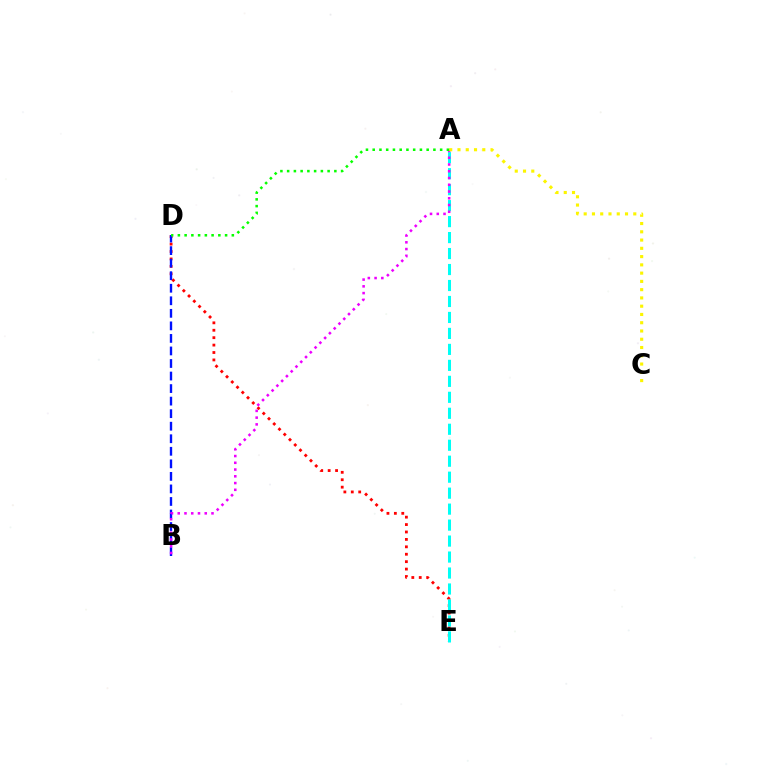{('D', 'E'): [{'color': '#ff0000', 'line_style': 'dotted', 'thickness': 2.02}], ('B', 'D'): [{'color': '#0010ff', 'line_style': 'dashed', 'thickness': 1.7}], ('A', 'E'): [{'color': '#00fff6', 'line_style': 'dashed', 'thickness': 2.17}], ('A', 'B'): [{'color': '#ee00ff', 'line_style': 'dotted', 'thickness': 1.83}], ('A', 'C'): [{'color': '#fcf500', 'line_style': 'dotted', 'thickness': 2.25}], ('A', 'D'): [{'color': '#08ff00', 'line_style': 'dotted', 'thickness': 1.83}]}